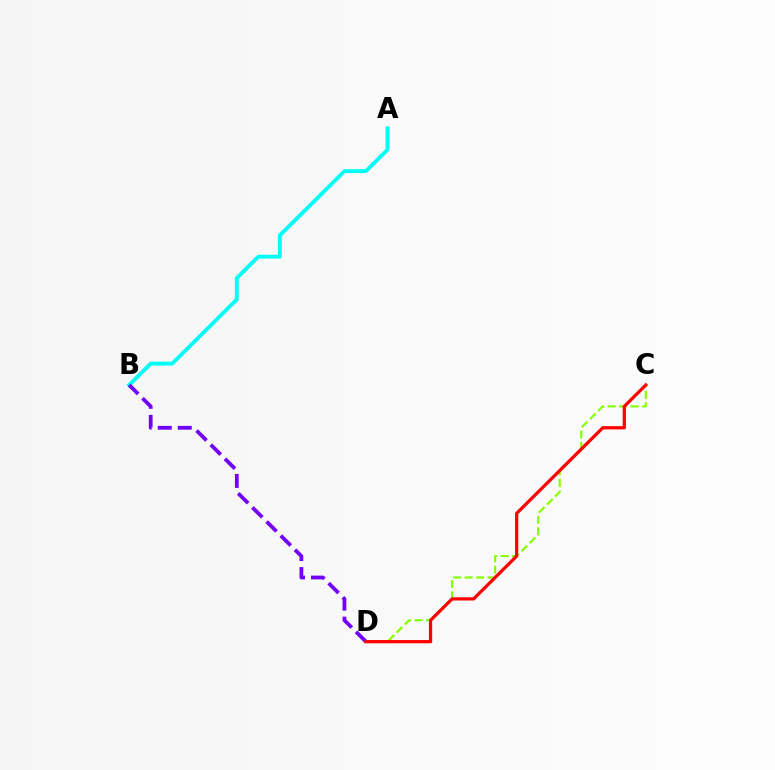{('A', 'B'): [{'color': '#00fff6', 'line_style': 'solid', 'thickness': 2.77}], ('C', 'D'): [{'color': '#84ff00', 'line_style': 'dashed', 'thickness': 1.56}, {'color': '#ff0000', 'line_style': 'solid', 'thickness': 2.32}], ('B', 'D'): [{'color': '#7200ff', 'line_style': 'dashed', 'thickness': 2.72}]}